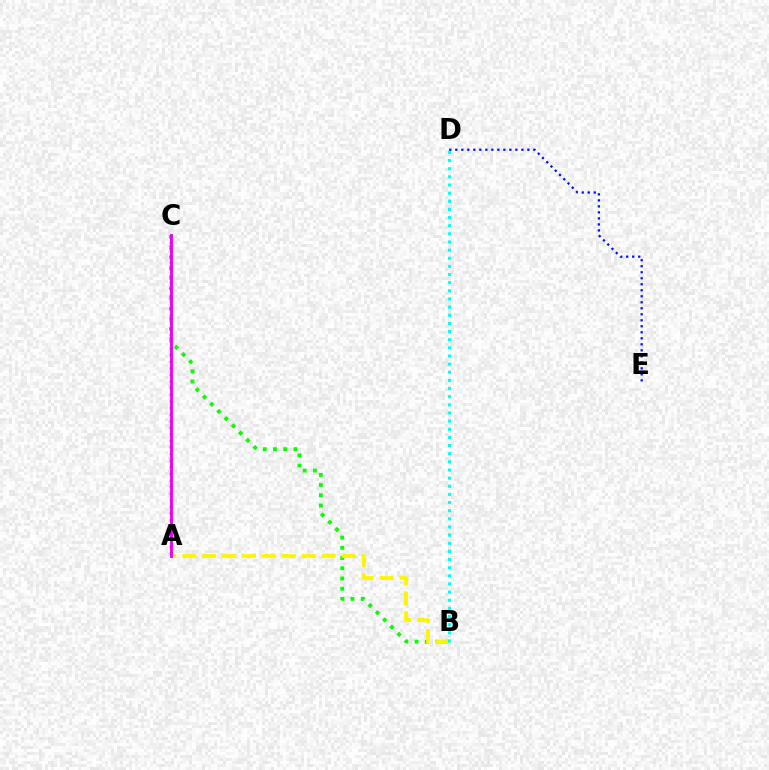{('B', 'C'): [{'color': '#08ff00', 'line_style': 'dotted', 'thickness': 2.78}], ('A', 'B'): [{'color': '#fcf500', 'line_style': 'dashed', 'thickness': 2.71}], ('A', 'C'): [{'color': '#ff0000', 'line_style': 'dotted', 'thickness': 1.79}, {'color': '#ee00ff', 'line_style': 'solid', 'thickness': 2.08}], ('B', 'D'): [{'color': '#00fff6', 'line_style': 'dotted', 'thickness': 2.21}], ('D', 'E'): [{'color': '#0010ff', 'line_style': 'dotted', 'thickness': 1.63}]}